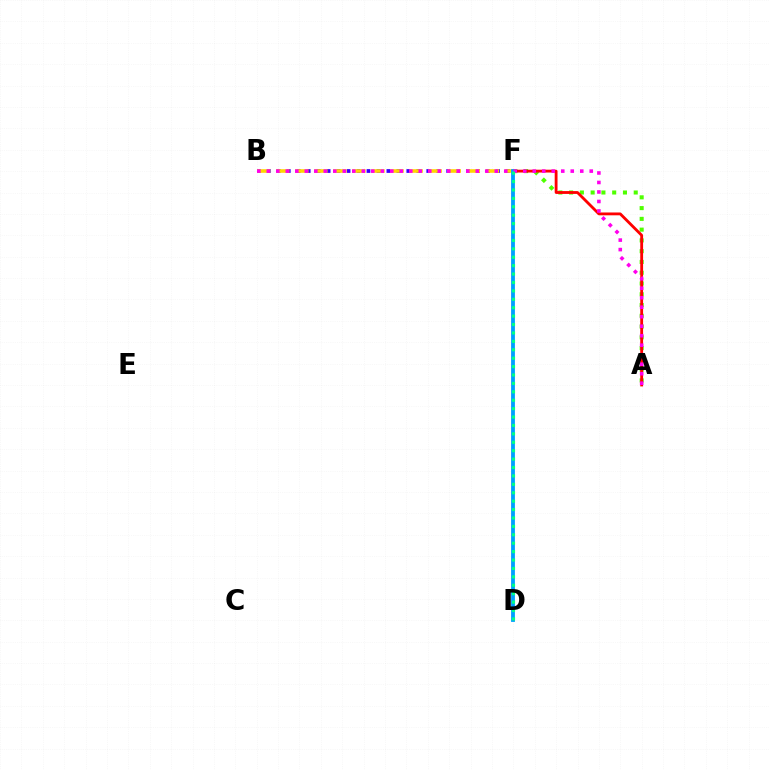{('A', 'F'): [{'color': '#4fff00', 'line_style': 'dotted', 'thickness': 2.93}, {'color': '#ff0000', 'line_style': 'solid', 'thickness': 2.04}], ('B', 'F'): [{'color': '#3700ff', 'line_style': 'dotted', 'thickness': 2.71}, {'color': '#ffd500', 'line_style': 'dashed', 'thickness': 2.59}], ('D', 'F'): [{'color': '#009eff', 'line_style': 'solid', 'thickness': 2.75}, {'color': '#00ff86', 'line_style': 'dotted', 'thickness': 2.29}], ('A', 'B'): [{'color': '#ff00ed', 'line_style': 'dotted', 'thickness': 2.58}]}